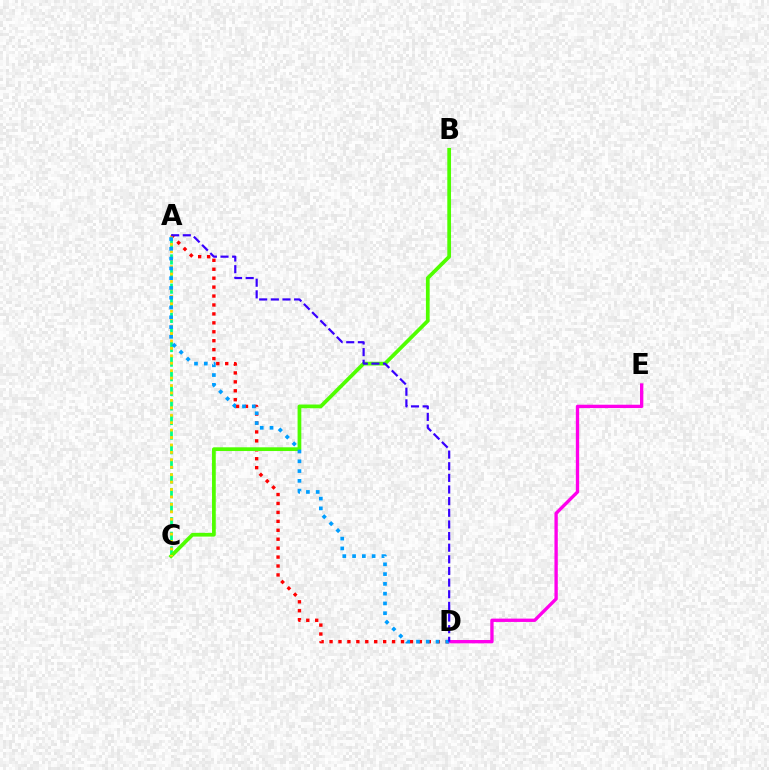{('D', 'E'): [{'color': '#ff00ed', 'line_style': 'solid', 'thickness': 2.4}], ('A', 'C'): [{'color': '#00ff86', 'line_style': 'dashed', 'thickness': 1.98}, {'color': '#ffd500', 'line_style': 'dotted', 'thickness': 2.02}], ('A', 'D'): [{'color': '#ff0000', 'line_style': 'dotted', 'thickness': 2.43}, {'color': '#009eff', 'line_style': 'dotted', 'thickness': 2.66}, {'color': '#3700ff', 'line_style': 'dashed', 'thickness': 1.58}], ('B', 'C'): [{'color': '#4fff00', 'line_style': 'solid', 'thickness': 2.69}]}